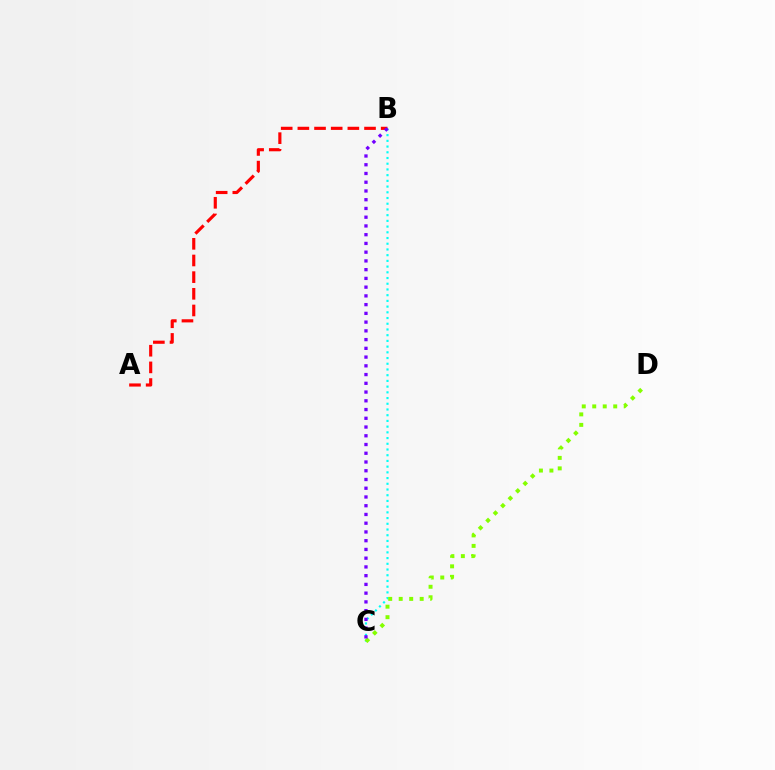{('B', 'C'): [{'color': '#00fff6', 'line_style': 'dotted', 'thickness': 1.55}, {'color': '#7200ff', 'line_style': 'dotted', 'thickness': 2.38}], ('C', 'D'): [{'color': '#84ff00', 'line_style': 'dotted', 'thickness': 2.85}], ('A', 'B'): [{'color': '#ff0000', 'line_style': 'dashed', 'thickness': 2.26}]}